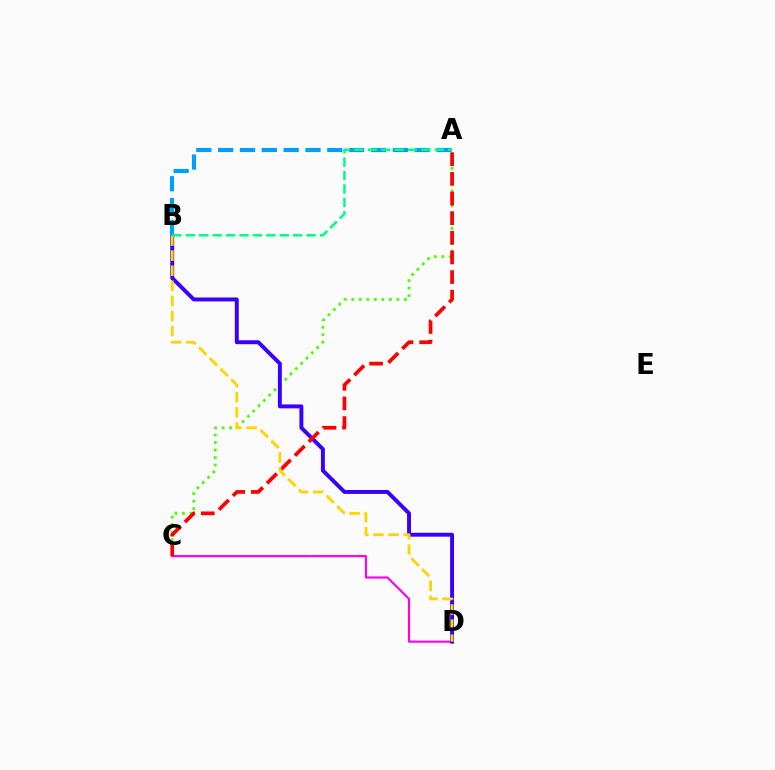{('A', 'C'): [{'color': '#4fff00', 'line_style': 'dotted', 'thickness': 2.04}, {'color': '#ff0000', 'line_style': 'dashed', 'thickness': 2.67}], ('C', 'D'): [{'color': '#ff00ed', 'line_style': 'solid', 'thickness': 1.54}], ('B', 'D'): [{'color': '#3700ff', 'line_style': 'solid', 'thickness': 2.82}, {'color': '#ffd500', 'line_style': 'dashed', 'thickness': 2.05}], ('A', 'B'): [{'color': '#009eff', 'line_style': 'dashed', 'thickness': 2.97}, {'color': '#00ff86', 'line_style': 'dashed', 'thickness': 1.82}]}